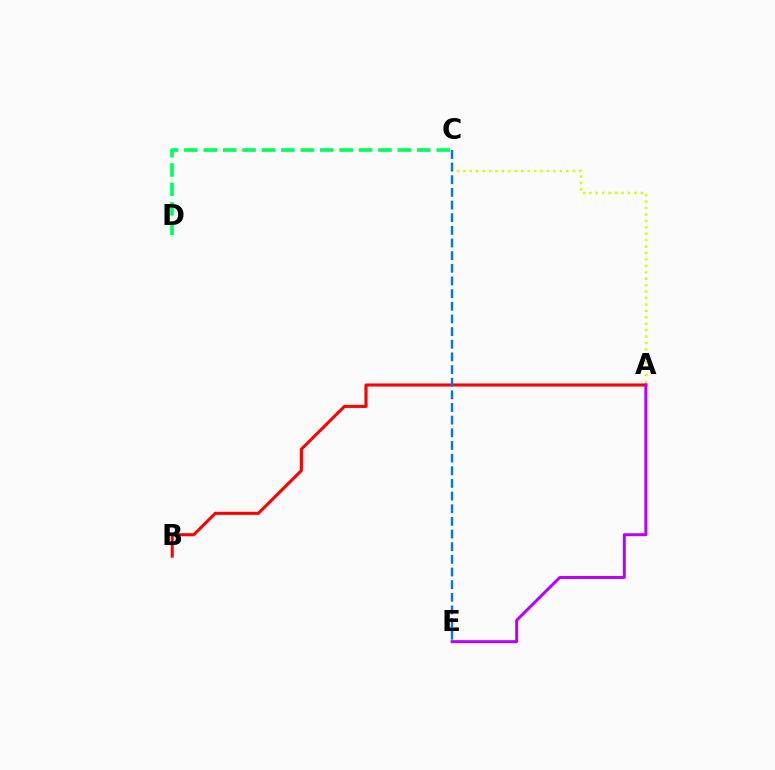{('A', 'B'): [{'color': '#ff0000', 'line_style': 'solid', 'thickness': 2.21}], ('A', 'E'): [{'color': '#b900ff', 'line_style': 'solid', 'thickness': 2.15}], ('C', 'D'): [{'color': '#00ff5c', 'line_style': 'dashed', 'thickness': 2.64}], ('A', 'C'): [{'color': '#d1ff00', 'line_style': 'dotted', 'thickness': 1.75}], ('C', 'E'): [{'color': '#0074ff', 'line_style': 'dashed', 'thickness': 1.72}]}